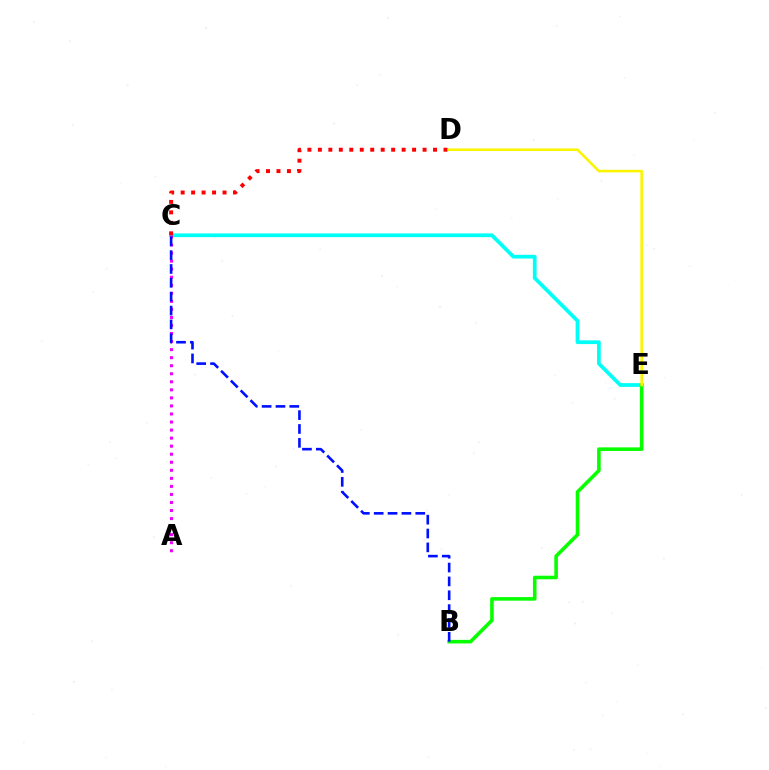{('C', 'E'): [{'color': '#00fff6', 'line_style': 'solid', 'thickness': 2.69}], ('A', 'C'): [{'color': '#ee00ff', 'line_style': 'dotted', 'thickness': 2.19}], ('C', 'D'): [{'color': '#ff0000', 'line_style': 'dotted', 'thickness': 2.84}], ('B', 'E'): [{'color': '#08ff00', 'line_style': 'solid', 'thickness': 2.58}], ('B', 'C'): [{'color': '#0010ff', 'line_style': 'dashed', 'thickness': 1.88}], ('D', 'E'): [{'color': '#fcf500', 'line_style': 'solid', 'thickness': 1.86}]}